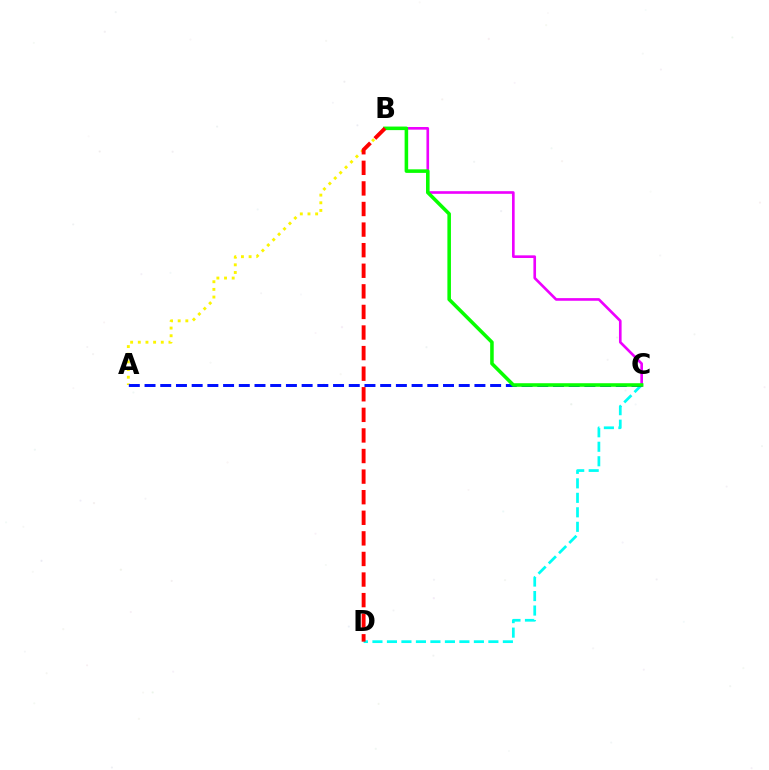{('A', 'B'): [{'color': '#fcf500', 'line_style': 'dotted', 'thickness': 2.08}], ('C', 'D'): [{'color': '#00fff6', 'line_style': 'dashed', 'thickness': 1.97}], ('A', 'C'): [{'color': '#0010ff', 'line_style': 'dashed', 'thickness': 2.13}], ('B', 'C'): [{'color': '#ee00ff', 'line_style': 'solid', 'thickness': 1.9}, {'color': '#08ff00', 'line_style': 'solid', 'thickness': 2.56}], ('B', 'D'): [{'color': '#ff0000', 'line_style': 'dashed', 'thickness': 2.8}]}